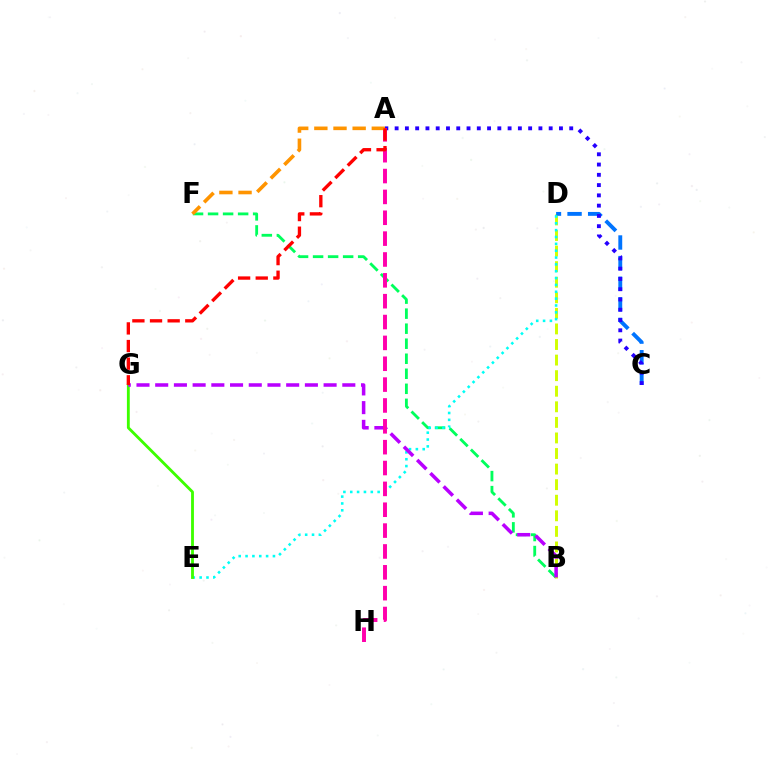{('B', 'F'): [{'color': '#00ff5c', 'line_style': 'dashed', 'thickness': 2.04}], ('B', 'D'): [{'color': '#d1ff00', 'line_style': 'dashed', 'thickness': 2.12}], ('C', 'D'): [{'color': '#0074ff', 'line_style': 'dashed', 'thickness': 2.8}], ('D', 'E'): [{'color': '#00fff6', 'line_style': 'dotted', 'thickness': 1.86}], ('A', 'C'): [{'color': '#2500ff', 'line_style': 'dotted', 'thickness': 2.79}], ('E', 'G'): [{'color': '#3dff00', 'line_style': 'solid', 'thickness': 2.05}], ('B', 'G'): [{'color': '#b900ff', 'line_style': 'dashed', 'thickness': 2.54}], ('A', 'H'): [{'color': '#ff00ac', 'line_style': 'dashed', 'thickness': 2.83}], ('A', 'F'): [{'color': '#ff9400', 'line_style': 'dashed', 'thickness': 2.6}], ('A', 'G'): [{'color': '#ff0000', 'line_style': 'dashed', 'thickness': 2.4}]}